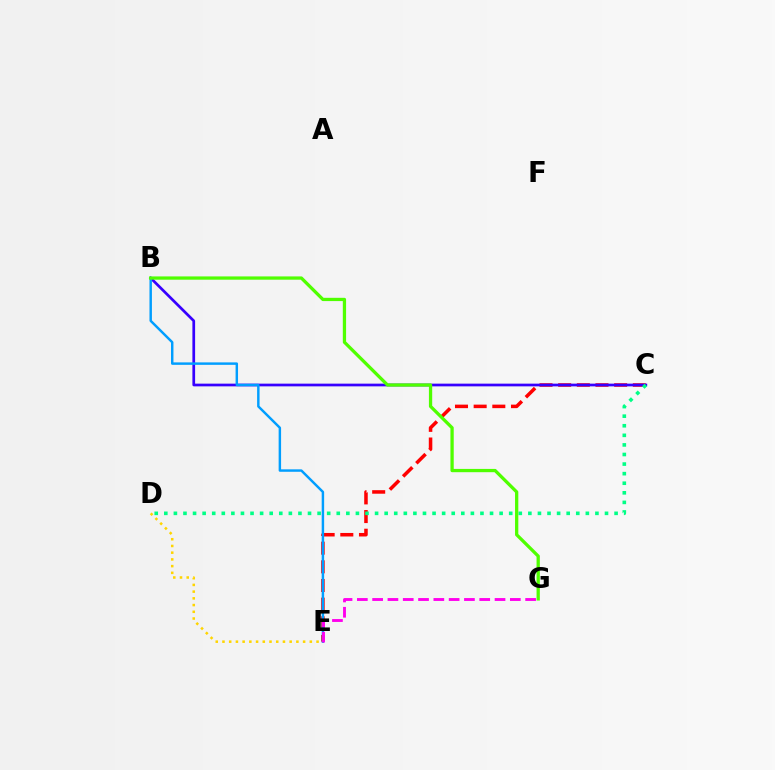{('C', 'E'): [{'color': '#ff0000', 'line_style': 'dashed', 'thickness': 2.54}], ('B', 'C'): [{'color': '#3700ff', 'line_style': 'solid', 'thickness': 1.95}], ('D', 'E'): [{'color': '#ffd500', 'line_style': 'dotted', 'thickness': 1.83}], ('C', 'D'): [{'color': '#00ff86', 'line_style': 'dotted', 'thickness': 2.6}], ('B', 'E'): [{'color': '#009eff', 'line_style': 'solid', 'thickness': 1.76}], ('E', 'G'): [{'color': '#ff00ed', 'line_style': 'dashed', 'thickness': 2.08}], ('B', 'G'): [{'color': '#4fff00', 'line_style': 'solid', 'thickness': 2.36}]}